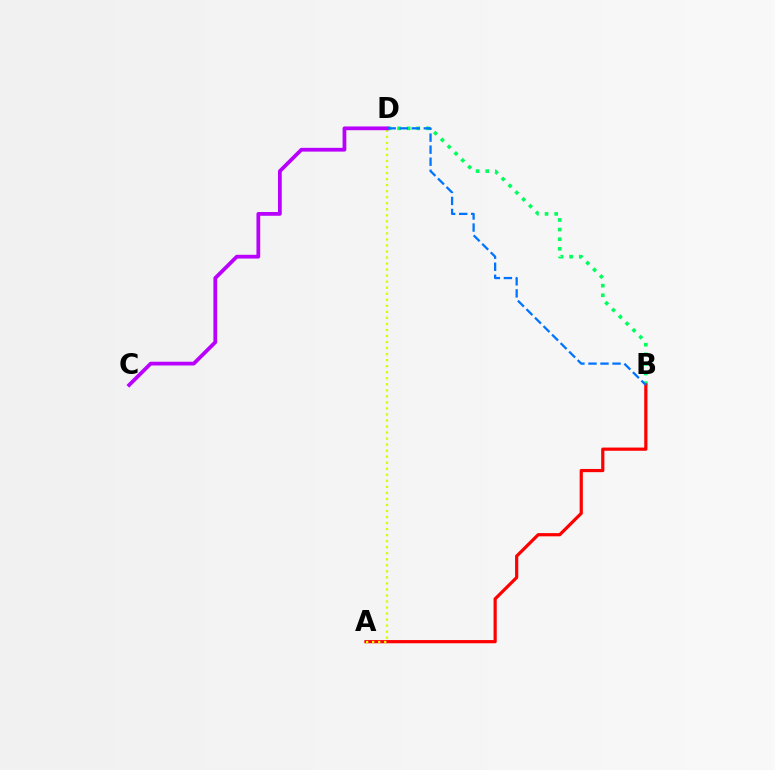{('B', 'D'): [{'color': '#00ff5c', 'line_style': 'dotted', 'thickness': 2.61}, {'color': '#0074ff', 'line_style': 'dashed', 'thickness': 1.64}], ('A', 'B'): [{'color': '#ff0000', 'line_style': 'solid', 'thickness': 2.3}], ('A', 'D'): [{'color': '#d1ff00', 'line_style': 'dotted', 'thickness': 1.64}], ('C', 'D'): [{'color': '#b900ff', 'line_style': 'solid', 'thickness': 2.71}]}